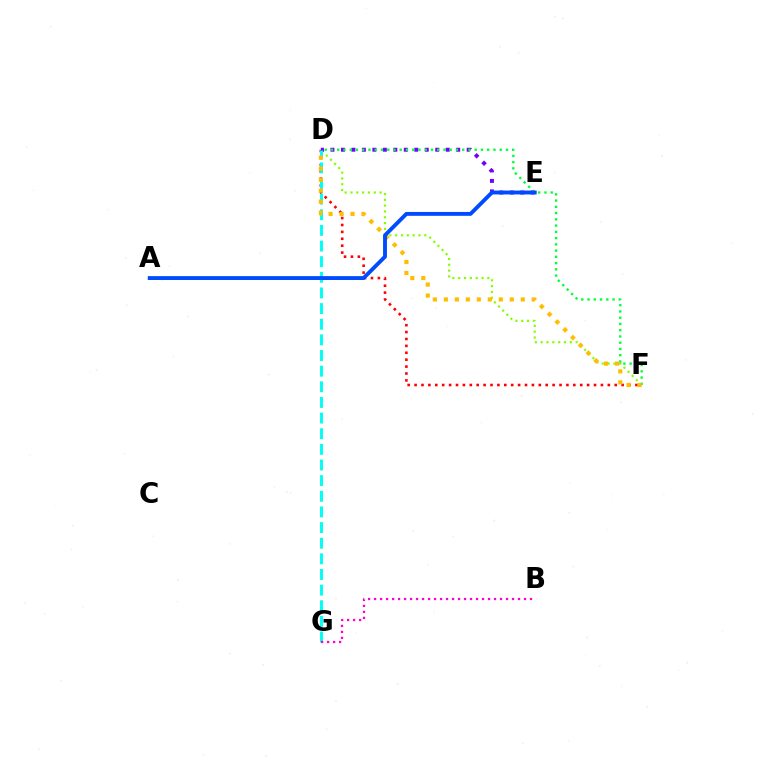{('D', 'F'): [{'color': '#84ff00', 'line_style': 'dotted', 'thickness': 1.58}, {'color': '#ff0000', 'line_style': 'dotted', 'thickness': 1.88}, {'color': '#00ff39', 'line_style': 'dotted', 'thickness': 1.7}, {'color': '#ffbd00', 'line_style': 'dotted', 'thickness': 2.98}], ('D', 'E'): [{'color': '#7200ff', 'line_style': 'dotted', 'thickness': 2.85}], ('D', 'G'): [{'color': '#00fff6', 'line_style': 'dashed', 'thickness': 2.12}], ('A', 'E'): [{'color': '#004bff', 'line_style': 'solid', 'thickness': 2.79}], ('B', 'G'): [{'color': '#ff00cf', 'line_style': 'dotted', 'thickness': 1.63}]}